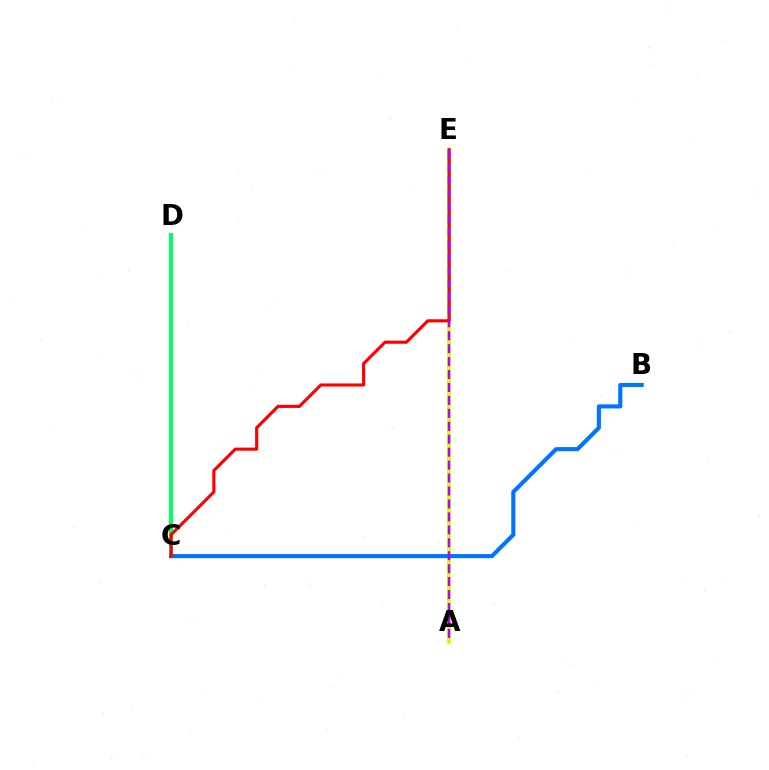{('A', 'E'): [{'color': '#d1ff00', 'line_style': 'solid', 'thickness': 2.68}, {'color': '#b900ff', 'line_style': 'dashed', 'thickness': 1.76}], ('C', 'D'): [{'color': '#00ff5c', 'line_style': 'solid', 'thickness': 2.83}], ('B', 'C'): [{'color': '#0074ff', 'line_style': 'solid', 'thickness': 2.97}], ('C', 'E'): [{'color': '#ff0000', 'line_style': 'solid', 'thickness': 2.25}]}